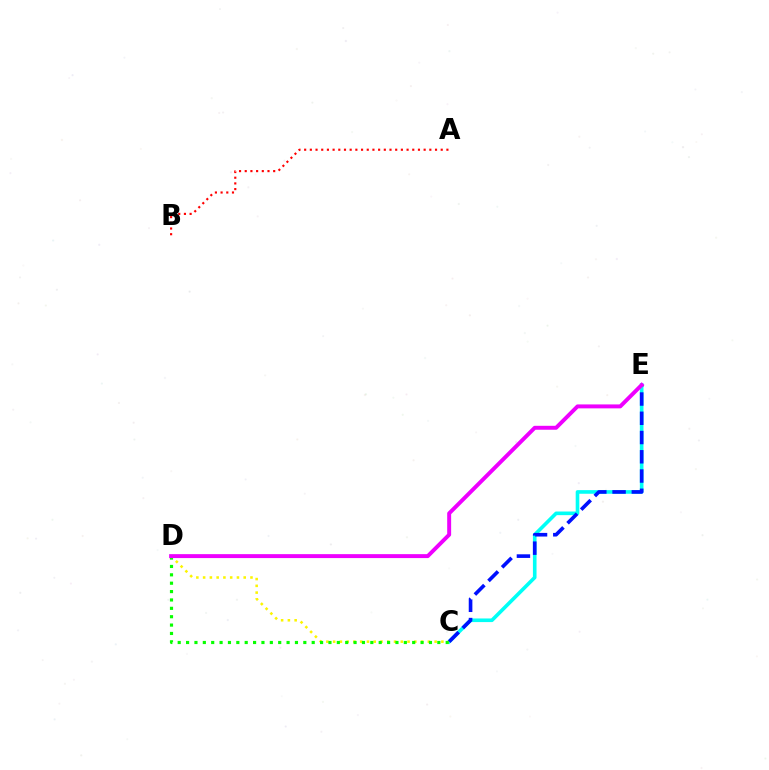{('C', 'E'): [{'color': '#00fff6', 'line_style': 'solid', 'thickness': 2.61}, {'color': '#0010ff', 'line_style': 'dashed', 'thickness': 2.62}], ('C', 'D'): [{'color': '#fcf500', 'line_style': 'dotted', 'thickness': 1.84}, {'color': '#08ff00', 'line_style': 'dotted', 'thickness': 2.28}], ('A', 'B'): [{'color': '#ff0000', 'line_style': 'dotted', 'thickness': 1.55}], ('D', 'E'): [{'color': '#ee00ff', 'line_style': 'solid', 'thickness': 2.84}]}